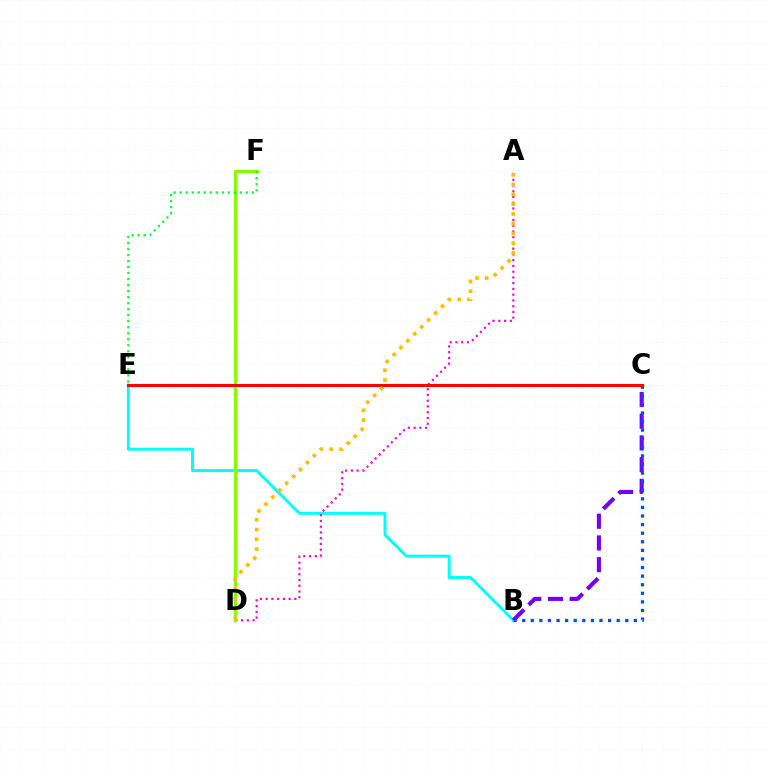{('B', 'E'): [{'color': '#00fff6', 'line_style': 'solid', 'thickness': 2.11}], ('B', 'C'): [{'color': '#7200ff', 'line_style': 'dashed', 'thickness': 2.95}, {'color': '#004bff', 'line_style': 'dotted', 'thickness': 2.33}], ('A', 'D'): [{'color': '#ff00cf', 'line_style': 'dotted', 'thickness': 1.56}, {'color': '#ffbd00', 'line_style': 'dotted', 'thickness': 2.66}], ('D', 'F'): [{'color': '#84ff00', 'line_style': 'solid', 'thickness': 2.37}], ('E', 'F'): [{'color': '#00ff39', 'line_style': 'dotted', 'thickness': 1.63}], ('C', 'E'): [{'color': '#ff0000', 'line_style': 'solid', 'thickness': 2.22}]}